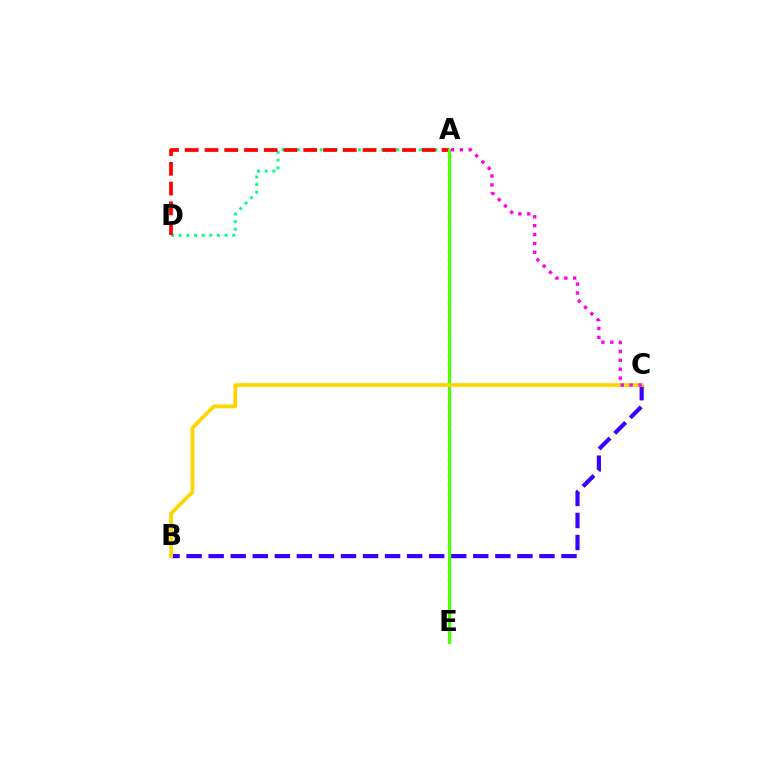{('B', 'C'): [{'color': '#3700ff', 'line_style': 'dashed', 'thickness': 3.0}, {'color': '#ffd500', 'line_style': 'solid', 'thickness': 2.7}], ('A', 'E'): [{'color': '#009eff', 'line_style': 'dotted', 'thickness': 2.35}, {'color': '#4fff00', 'line_style': 'solid', 'thickness': 2.26}], ('A', 'D'): [{'color': '#00ff86', 'line_style': 'dotted', 'thickness': 2.08}, {'color': '#ff0000', 'line_style': 'dashed', 'thickness': 2.68}], ('A', 'C'): [{'color': '#ff00ed', 'line_style': 'dotted', 'thickness': 2.41}]}